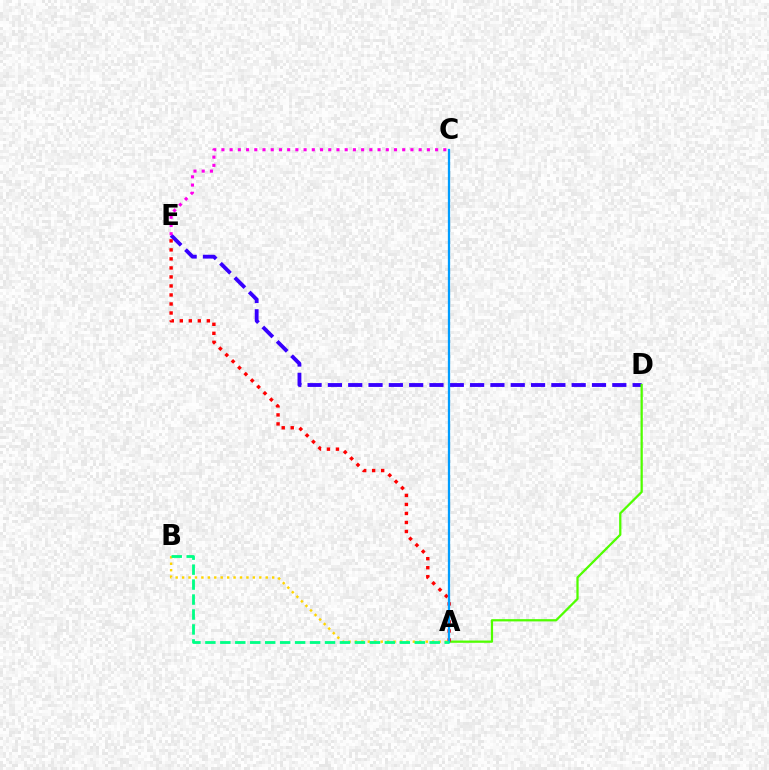{('D', 'E'): [{'color': '#3700ff', 'line_style': 'dashed', 'thickness': 2.76}], ('A', 'D'): [{'color': '#4fff00', 'line_style': 'solid', 'thickness': 1.63}], ('C', 'E'): [{'color': '#ff00ed', 'line_style': 'dotted', 'thickness': 2.23}], ('A', 'B'): [{'color': '#ffd500', 'line_style': 'dotted', 'thickness': 1.75}, {'color': '#00ff86', 'line_style': 'dashed', 'thickness': 2.03}], ('A', 'E'): [{'color': '#ff0000', 'line_style': 'dotted', 'thickness': 2.45}], ('A', 'C'): [{'color': '#009eff', 'line_style': 'solid', 'thickness': 1.64}]}